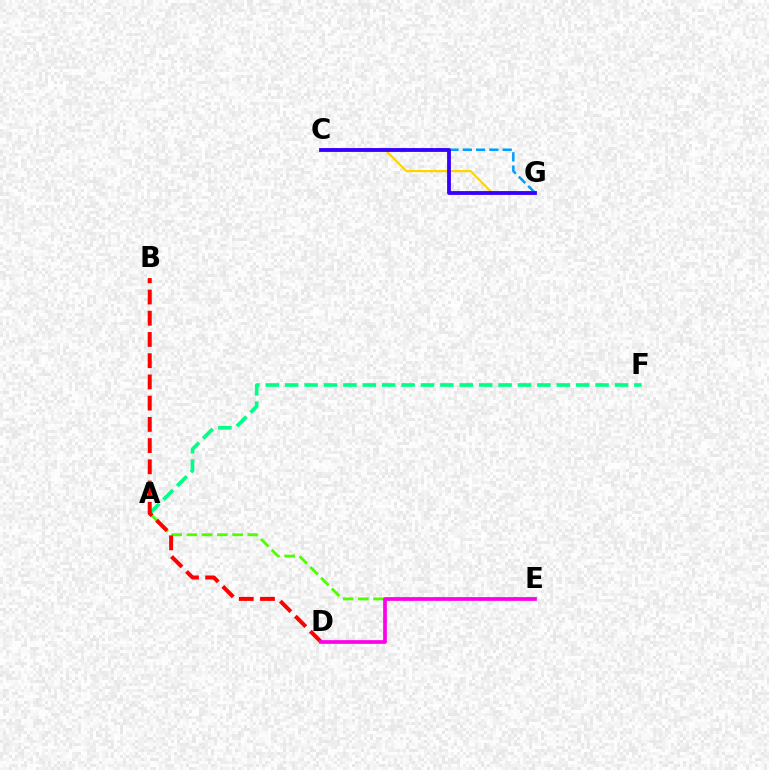{('A', 'E'): [{'color': '#4fff00', 'line_style': 'dashed', 'thickness': 2.07}], ('A', 'F'): [{'color': '#00ff86', 'line_style': 'dashed', 'thickness': 2.64}], ('C', 'G'): [{'color': '#ffd500', 'line_style': 'solid', 'thickness': 1.59}, {'color': '#009eff', 'line_style': 'dashed', 'thickness': 1.81}, {'color': '#3700ff', 'line_style': 'solid', 'thickness': 2.76}], ('B', 'D'): [{'color': '#ff0000', 'line_style': 'dashed', 'thickness': 2.88}], ('D', 'E'): [{'color': '#ff00ed', 'line_style': 'solid', 'thickness': 2.68}]}